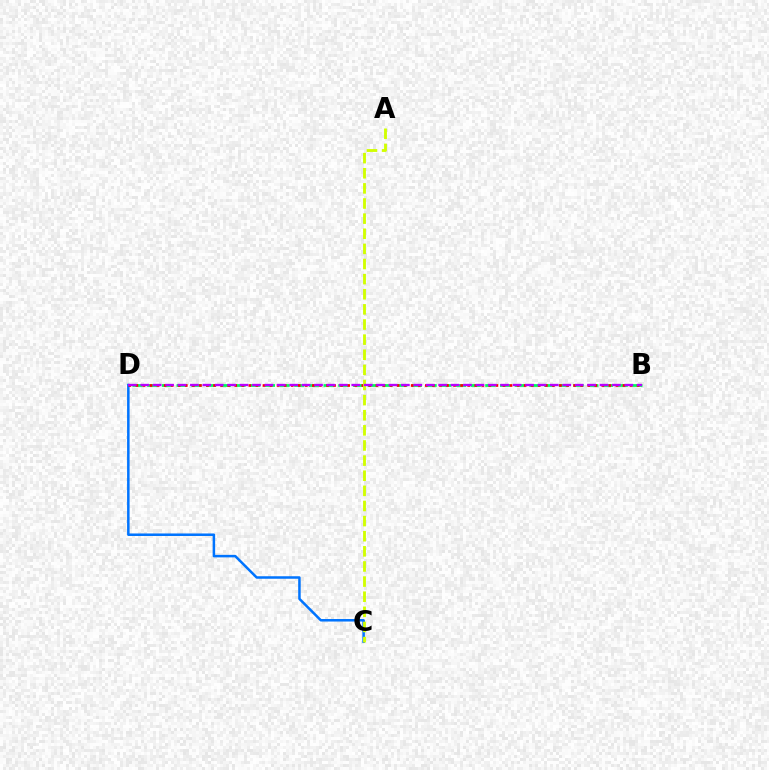{('C', 'D'): [{'color': '#0074ff', 'line_style': 'solid', 'thickness': 1.81}], ('B', 'D'): [{'color': '#00ff5c', 'line_style': 'dashed', 'thickness': 2.0}, {'color': '#ff0000', 'line_style': 'dotted', 'thickness': 1.92}, {'color': '#b900ff', 'line_style': 'dashed', 'thickness': 1.69}], ('A', 'C'): [{'color': '#d1ff00', 'line_style': 'dashed', 'thickness': 2.05}]}